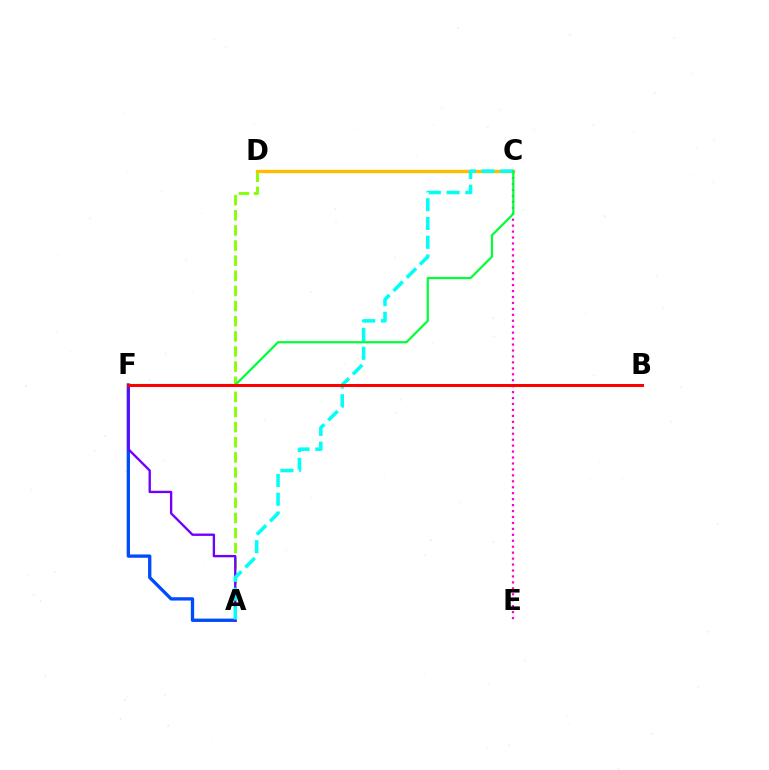{('A', 'F'): [{'color': '#004bff', 'line_style': 'solid', 'thickness': 2.38}, {'color': '#7200ff', 'line_style': 'solid', 'thickness': 1.69}], ('A', 'D'): [{'color': '#84ff00', 'line_style': 'dashed', 'thickness': 2.06}], ('C', 'D'): [{'color': '#ffbd00', 'line_style': 'solid', 'thickness': 2.44}], ('C', 'E'): [{'color': '#ff00cf', 'line_style': 'dotted', 'thickness': 1.62}], ('A', 'C'): [{'color': '#00fff6', 'line_style': 'dashed', 'thickness': 2.55}], ('C', 'F'): [{'color': '#00ff39', 'line_style': 'solid', 'thickness': 1.6}], ('B', 'F'): [{'color': '#ff0000', 'line_style': 'solid', 'thickness': 2.15}]}